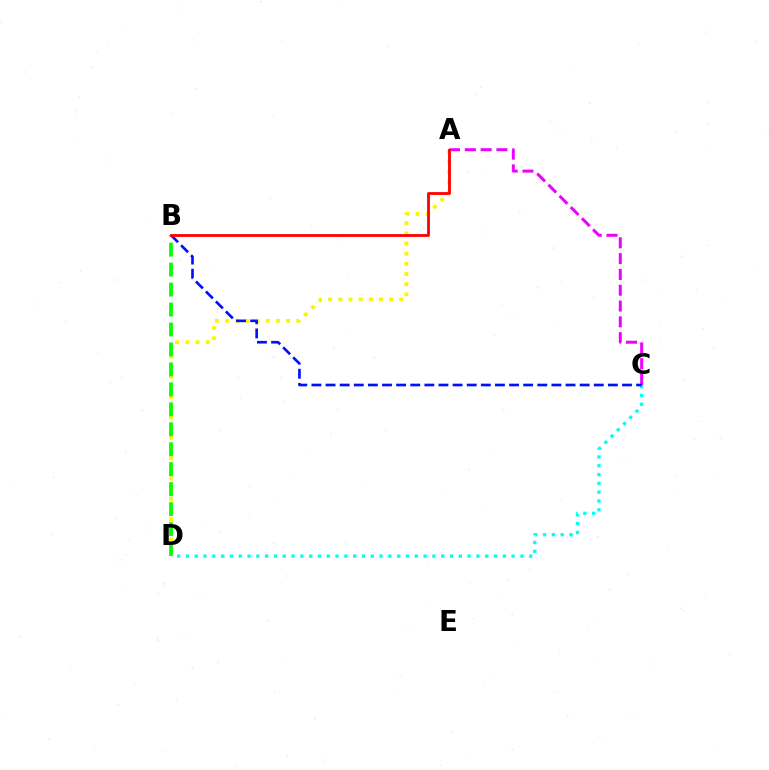{('A', 'C'): [{'color': '#ee00ff', 'line_style': 'dashed', 'thickness': 2.15}], ('A', 'D'): [{'color': '#fcf500', 'line_style': 'dotted', 'thickness': 2.76}], ('B', 'D'): [{'color': '#08ff00', 'line_style': 'dashed', 'thickness': 2.71}], ('C', 'D'): [{'color': '#00fff6', 'line_style': 'dotted', 'thickness': 2.39}], ('B', 'C'): [{'color': '#0010ff', 'line_style': 'dashed', 'thickness': 1.92}], ('A', 'B'): [{'color': '#ff0000', 'line_style': 'solid', 'thickness': 2.02}]}